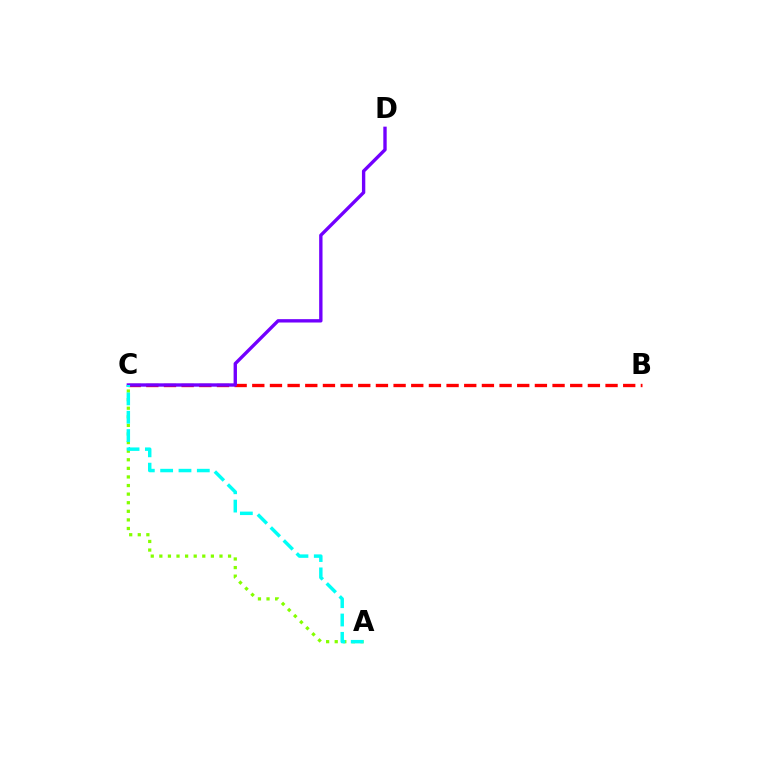{('A', 'C'): [{'color': '#84ff00', 'line_style': 'dotted', 'thickness': 2.33}, {'color': '#00fff6', 'line_style': 'dashed', 'thickness': 2.49}], ('B', 'C'): [{'color': '#ff0000', 'line_style': 'dashed', 'thickness': 2.4}], ('C', 'D'): [{'color': '#7200ff', 'line_style': 'solid', 'thickness': 2.42}]}